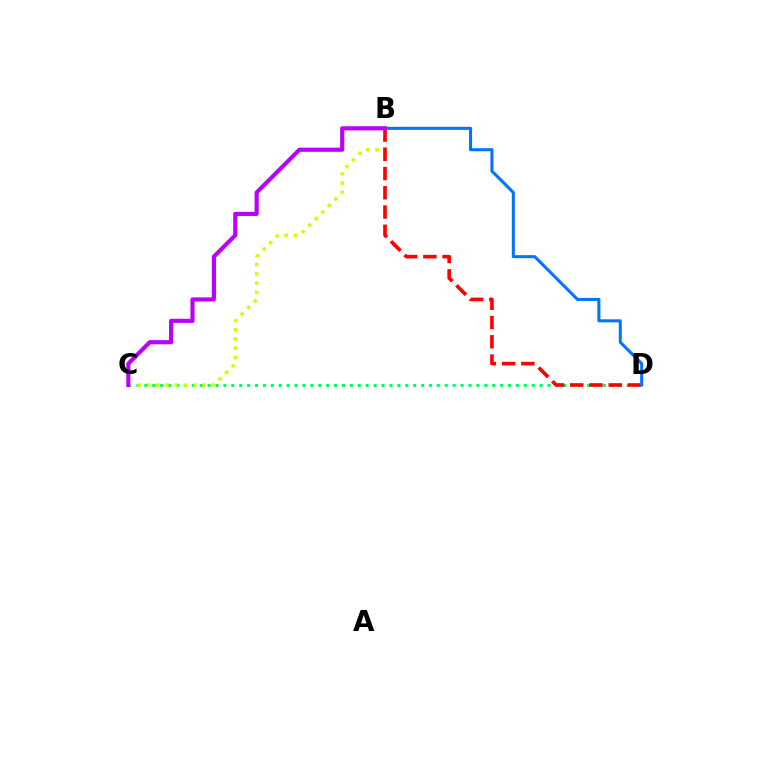{('C', 'D'): [{'color': '#00ff5c', 'line_style': 'dotted', 'thickness': 2.15}], ('B', 'C'): [{'color': '#d1ff00', 'line_style': 'dotted', 'thickness': 2.51}, {'color': '#b900ff', 'line_style': 'solid', 'thickness': 2.99}], ('B', 'D'): [{'color': '#ff0000', 'line_style': 'dashed', 'thickness': 2.61}, {'color': '#0074ff', 'line_style': 'solid', 'thickness': 2.19}]}